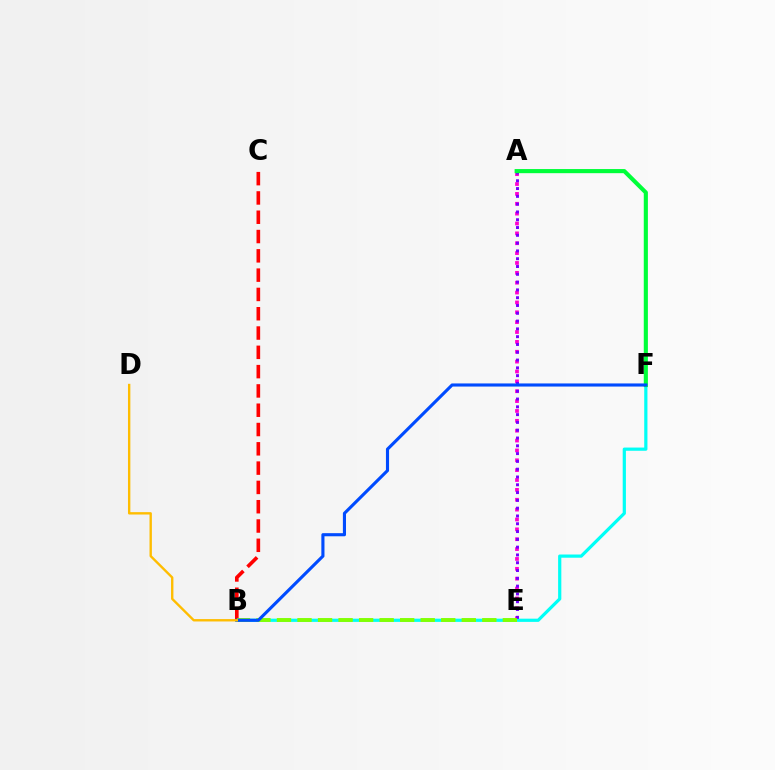{('A', 'E'): [{'color': '#ff00cf', 'line_style': 'dotted', 'thickness': 2.68}, {'color': '#7200ff', 'line_style': 'dotted', 'thickness': 2.12}], ('B', 'F'): [{'color': '#00fff6', 'line_style': 'solid', 'thickness': 2.31}, {'color': '#004bff', 'line_style': 'solid', 'thickness': 2.24}], ('B', 'C'): [{'color': '#ff0000', 'line_style': 'dashed', 'thickness': 2.62}], ('A', 'F'): [{'color': '#00ff39', 'line_style': 'solid', 'thickness': 2.97}], ('B', 'E'): [{'color': '#84ff00', 'line_style': 'dashed', 'thickness': 2.79}], ('B', 'D'): [{'color': '#ffbd00', 'line_style': 'solid', 'thickness': 1.71}]}